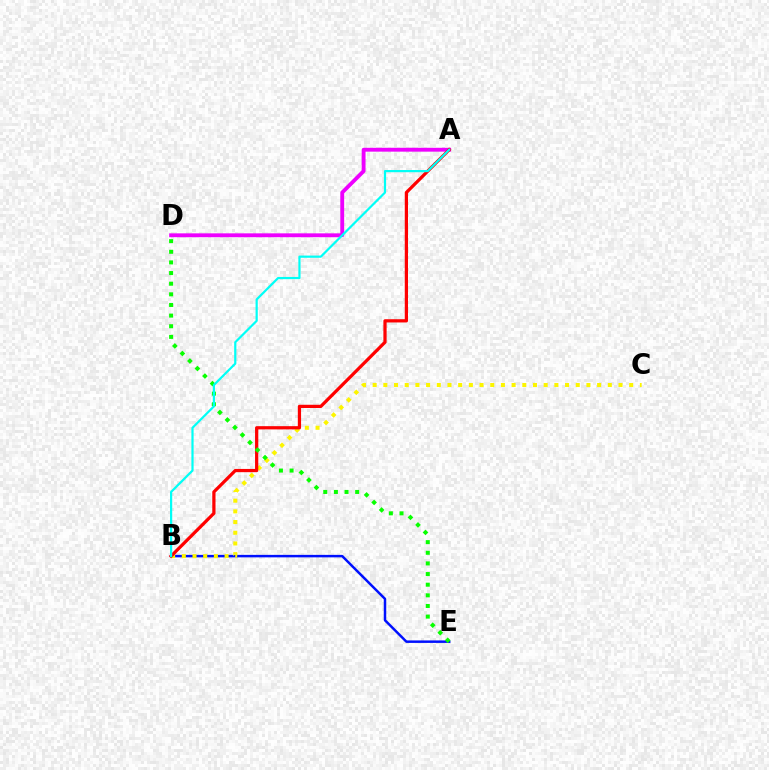{('A', 'D'): [{'color': '#ee00ff', 'line_style': 'solid', 'thickness': 2.77}], ('B', 'E'): [{'color': '#0010ff', 'line_style': 'solid', 'thickness': 1.79}], ('B', 'C'): [{'color': '#fcf500', 'line_style': 'dotted', 'thickness': 2.9}], ('A', 'B'): [{'color': '#ff0000', 'line_style': 'solid', 'thickness': 2.33}, {'color': '#00fff6', 'line_style': 'solid', 'thickness': 1.59}], ('D', 'E'): [{'color': '#08ff00', 'line_style': 'dotted', 'thickness': 2.89}]}